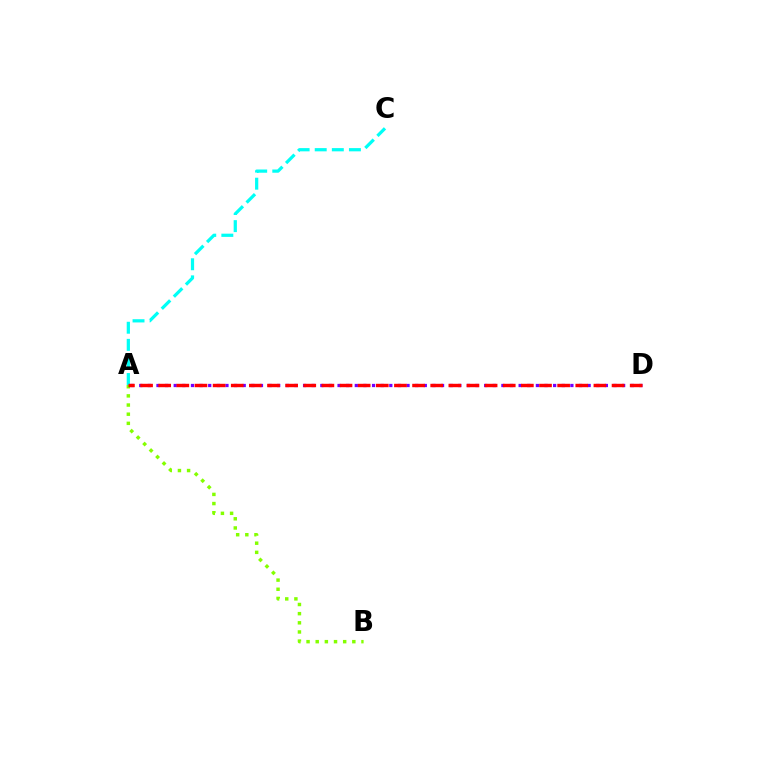{('A', 'B'): [{'color': '#84ff00', 'line_style': 'dotted', 'thickness': 2.49}], ('A', 'C'): [{'color': '#00fff6', 'line_style': 'dashed', 'thickness': 2.32}], ('A', 'D'): [{'color': '#7200ff', 'line_style': 'dotted', 'thickness': 2.34}, {'color': '#ff0000', 'line_style': 'dashed', 'thickness': 2.46}]}